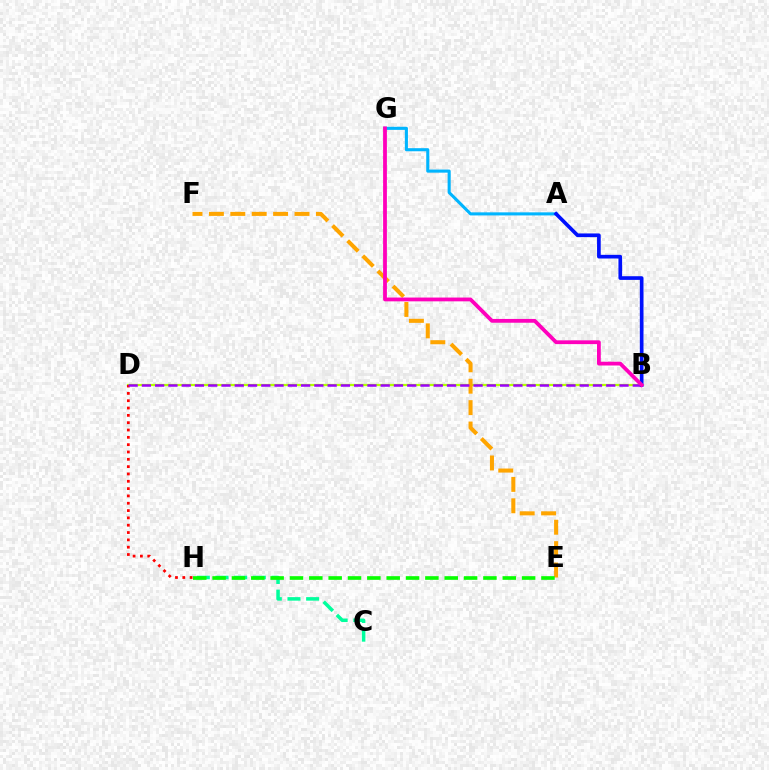{('B', 'D'): [{'color': '#b3ff00', 'line_style': 'solid', 'thickness': 1.61}, {'color': '#9b00ff', 'line_style': 'dashed', 'thickness': 1.8}], ('D', 'H'): [{'color': '#ff0000', 'line_style': 'dotted', 'thickness': 1.99}], ('E', 'F'): [{'color': '#ffa500', 'line_style': 'dashed', 'thickness': 2.91}], ('C', 'H'): [{'color': '#00ff9d', 'line_style': 'dashed', 'thickness': 2.54}], ('A', 'G'): [{'color': '#00b5ff', 'line_style': 'solid', 'thickness': 2.22}], ('E', 'H'): [{'color': '#08ff00', 'line_style': 'dashed', 'thickness': 2.63}], ('A', 'B'): [{'color': '#0010ff', 'line_style': 'solid', 'thickness': 2.64}], ('B', 'G'): [{'color': '#ff00bd', 'line_style': 'solid', 'thickness': 2.73}]}